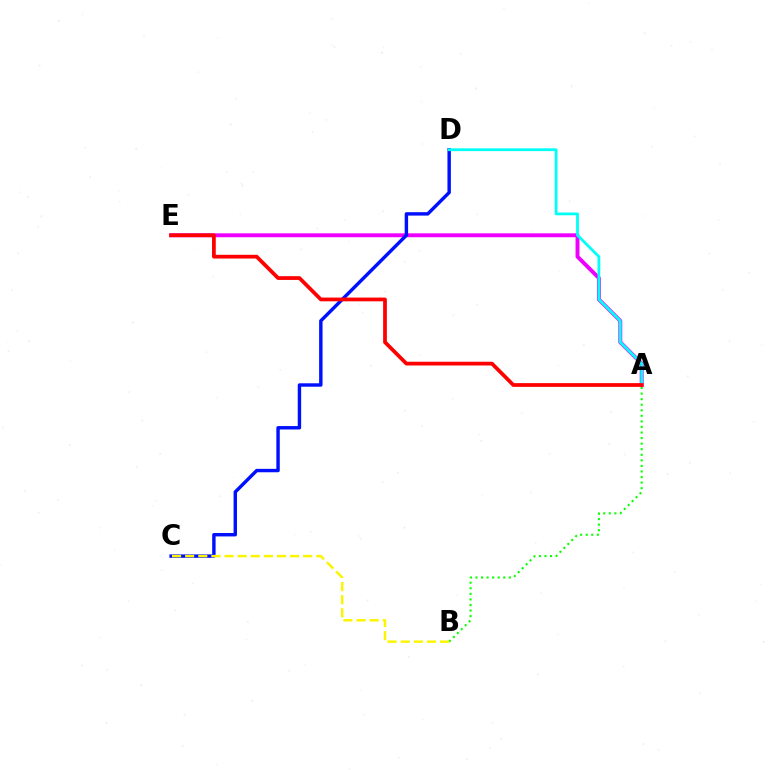{('A', 'E'): [{'color': '#ee00ff', 'line_style': 'solid', 'thickness': 2.82}, {'color': '#ff0000', 'line_style': 'solid', 'thickness': 2.7}], ('A', 'B'): [{'color': '#08ff00', 'line_style': 'dotted', 'thickness': 1.51}], ('C', 'D'): [{'color': '#0010ff', 'line_style': 'solid', 'thickness': 2.46}], ('A', 'D'): [{'color': '#00fff6', 'line_style': 'solid', 'thickness': 2.01}], ('B', 'C'): [{'color': '#fcf500', 'line_style': 'dashed', 'thickness': 1.78}]}